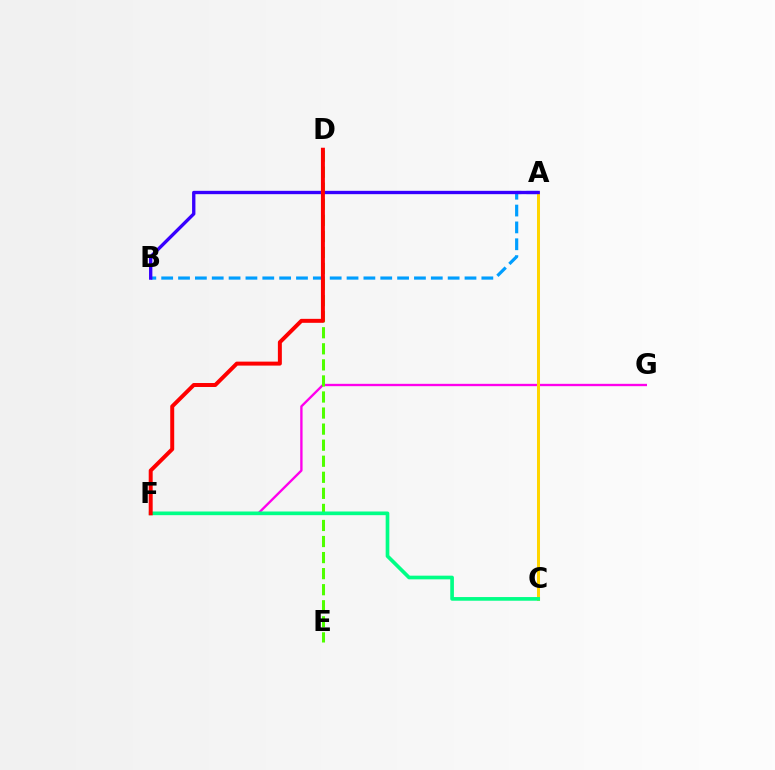{('F', 'G'): [{'color': '#ff00ed', 'line_style': 'solid', 'thickness': 1.69}], ('A', 'B'): [{'color': '#009eff', 'line_style': 'dashed', 'thickness': 2.29}, {'color': '#3700ff', 'line_style': 'solid', 'thickness': 2.4}], ('A', 'C'): [{'color': '#ffd500', 'line_style': 'solid', 'thickness': 2.16}], ('D', 'E'): [{'color': '#4fff00', 'line_style': 'dashed', 'thickness': 2.18}], ('C', 'F'): [{'color': '#00ff86', 'line_style': 'solid', 'thickness': 2.64}], ('D', 'F'): [{'color': '#ff0000', 'line_style': 'solid', 'thickness': 2.86}]}